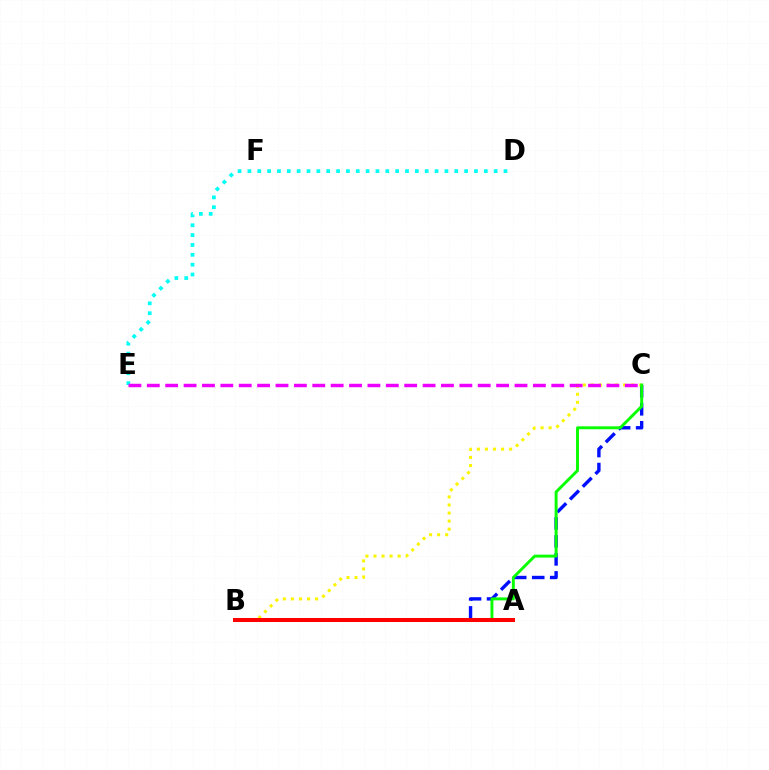{('D', 'E'): [{'color': '#00fff6', 'line_style': 'dotted', 'thickness': 2.68}], ('B', 'C'): [{'color': '#0010ff', 'line_style': 'dashed', 'thickness': 2.45}, {'color': '#fcf500', 'line_style': 'dotted', 'thickness': 2.19}, {'color': '#08ff00', 'line_style': 'solid', 'thickness': 2.11}], ('A', 'B'): [{'color': '#ff0000', 'line_style': 'solid', 'thickness': 2.9}], ('C', 'E'): [{'color': '#ee00ff', 'line_style': 'dashed', 'thickness': 2.5}]}